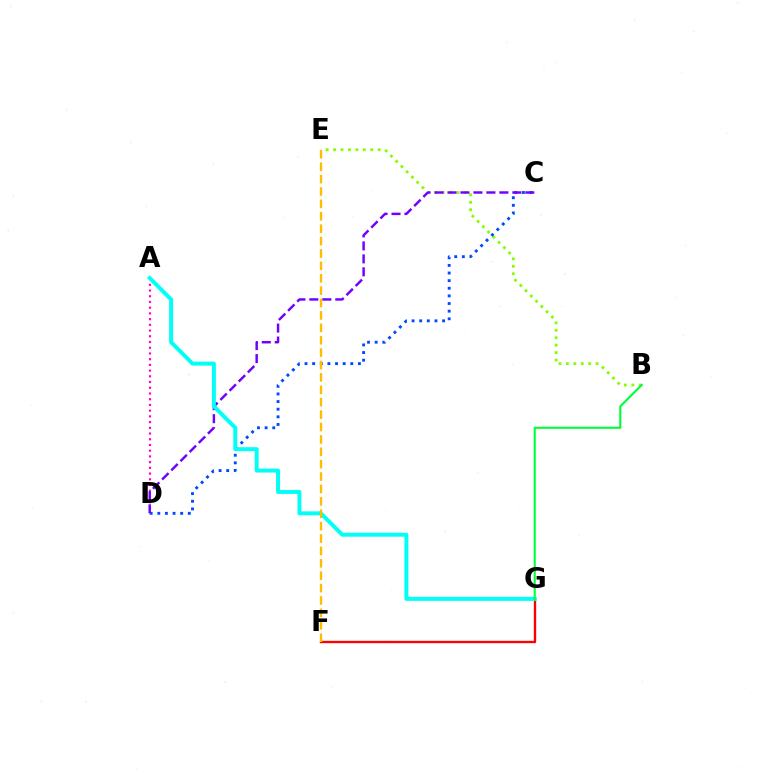{('B', 'E'): [{'color': '#84ff00', 'line_style': 'dotted', 'thickness': 2.02}], ('C', 'D'): [{'color': '#004bff', 'line_style': 'dotted', 'thickness': 2.07}, {'color': '#7200ff', 'line_style': 'dashed', 'thickness': 1.76}], ('A', 'D'): [{'color': '#ff00cf', 'line_style': 'dotted', 'thickness': 1.55}], ('F', 'G'): [{'color': '#ff0000', 'line_style': 'solid', 'thickness': 1.69}], ('A', 'G'): [{'color': '#00fff6', 'line_style': 'solid', 'thickness': 2.85}], ('E', 'F'): [{'color': '#ffbd00', 'line_style': 'dashed', 'thickness': 1.68}], ('B', 'G'): [{'color': '#00ff39', 'line_style': 'solid', 'thickness': 1.52}]}